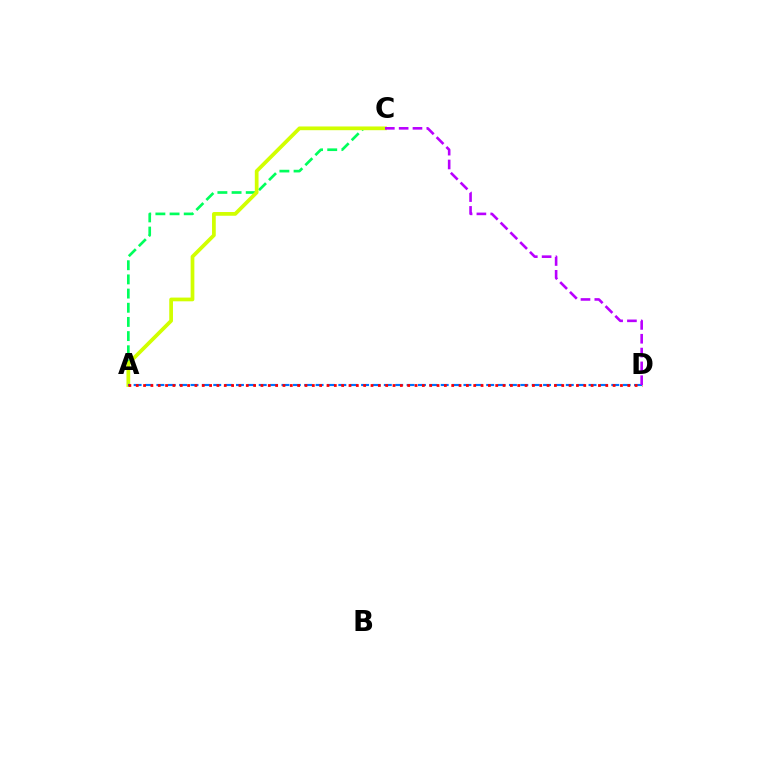{('A', 'C'): [{'color': '#00ff5c', 'line_style': 'dashed', 'thickness': 1.93}, {'color': '#d1ff00', 'line_style': 'solid', 'thickness': 2.69}], ('A', 'D'): [{'color': '#0074ff', 'line_style': 'dashed', 'thickness': 1.55}, {'color': '#ff0000', 'line_style': 'dotted', 'thickness': 1.99}], ('C', 'D'): [{'color': '#b900ff', 'line_style': 'dashed', 'thickness': 1.88}]}